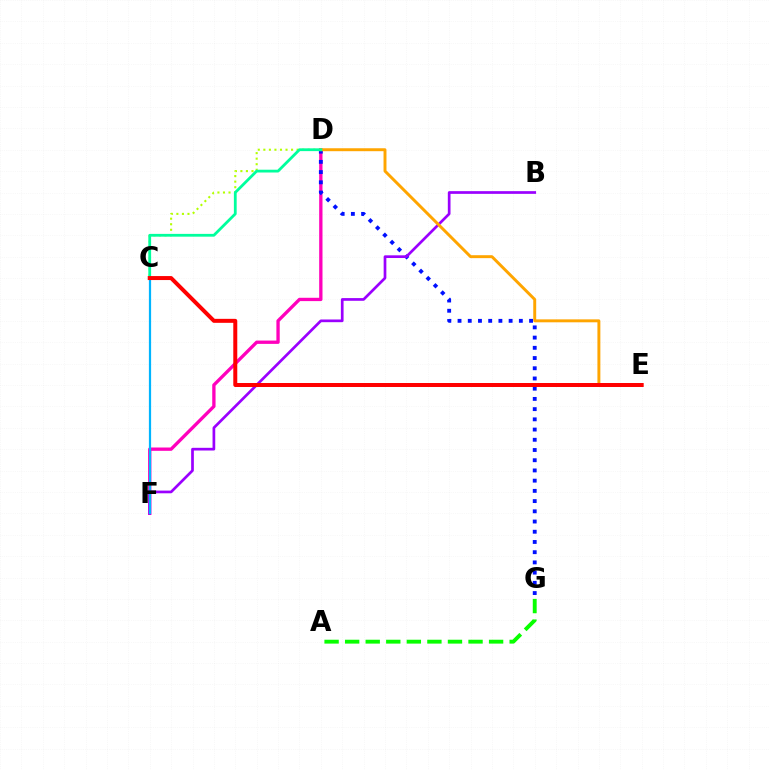{('A', 'G'): [{'color': '#08ff00', 'line_style': 'dashed', 'thickness': 2.79}], ('C', 'D'): [{'color': '#b3ff00', 'line_style': 'dotted', 'thickness': 1.51}, {'color': '#00ff9d', 'line_style': 'solid', 'thickness': 2.01}], ('D', 'F'): [{'color': '#ff00bd', 'line_style': 'solid', 'thickness': 2.39}], ('D', 'G'): [{'color': '#0010ff', 'line_style': 'dotted', 'thickness': 2.78}], ('B', 'F'): [{'color': '#9b00ff', 'line_style': 'solid', 'thickness': 1.94}], ('D', 'E'): [{'color': '#ffa500', 'line_style': 'solid', 'thickness': 2.12}], ('C', 'F'): [{'color': '#00b5ff', 'line_style': 'solid', 'thickness': 1.6}], ('C', 'E'): [{'color': '#ff0000', 'line_style': 'solid', 'thickness': 2.87}]}